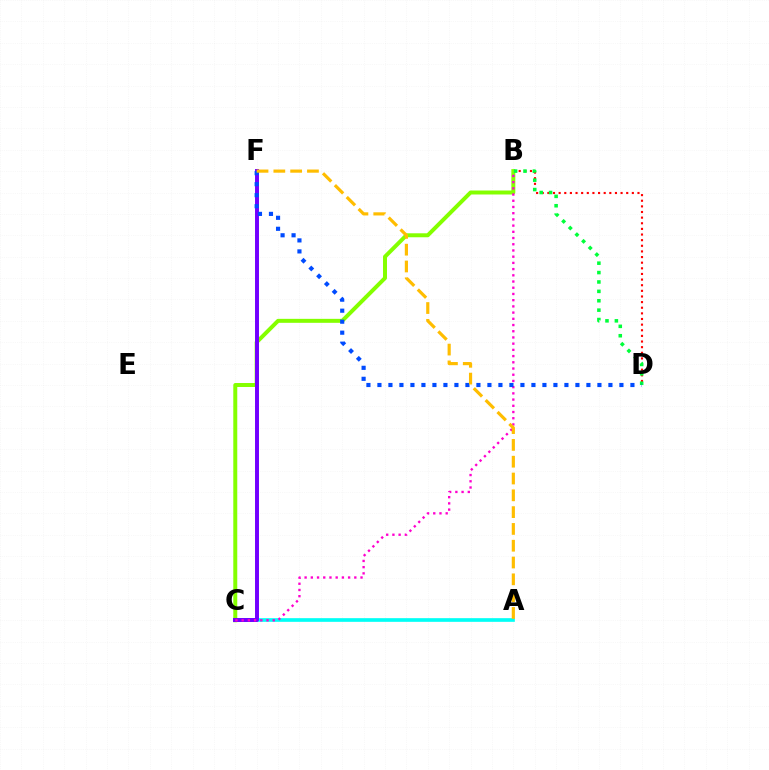{('B', 'D'): [{'color': '#ff0000', 'line_style': 'dotted', 'thickness': 1.53}, {'color': '#00ff39', 'line_style': 'dotted', 'thickness': 2.55}], ('A', 'C'): [{'color': '#00fff6', 'line_style': 'solid', 'thickness': 2.64}], ('B', 'C'): [{'color': '#84ff00', 'line_style': 'solid', 'thickness': 2.86}, {'color': '#ff00cf', 'line_style': 'dotted', 'thickness': 1.69}], ('C', 'F'): [{'color': '#7200ff', 'line_style': 'solid', 'thickness': 2.85}], ('D', 'F'): [{'color': '#004bff', 'line_style': 'dotted', 'thickness': 2.99}], ('A', 'F'): [{'color': '#ffbd00', 'line_style': 'dashed', 'thickness': 2.28}]}